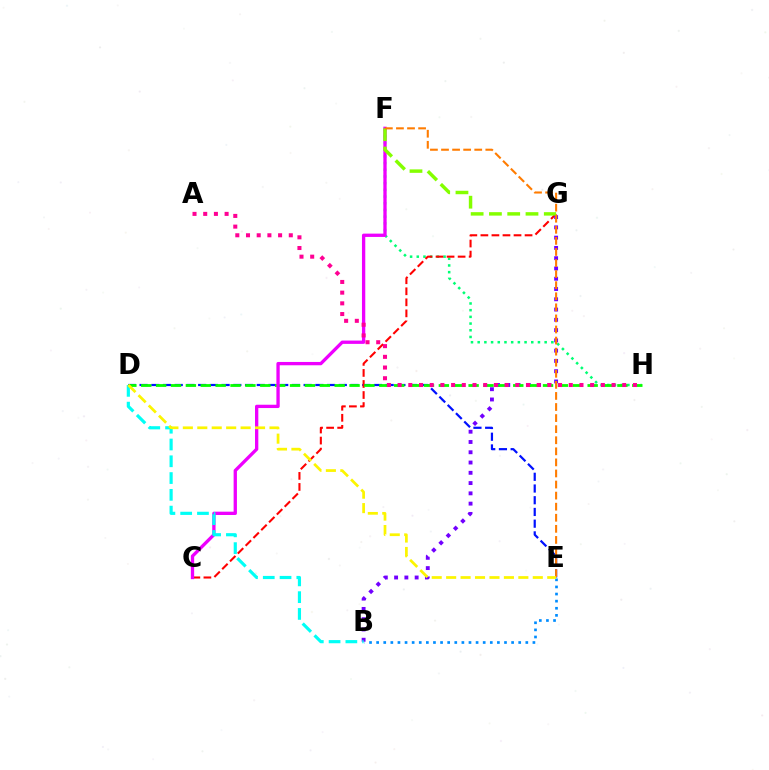{('F', 'H'): [{'color': '#00ff74', 'line_style': 'dotted', 'thickness': 1.82}], ('B', 'E'): [{'color': '#008cff', 'line_style': 'dotted', 'thickness': 1.93}], ('D', 'E'): [{'color': '#0010ff', 'line_style': 'dashed', 'thickness': 1.59}, {'color': '#fcf500', 'line_style': 'dashed', 'thickness': 1.96}], ('C', 'G'): [{'color': '#ff0000', 'line_style': 'dashed', 'thickness': 1.5}], ('B', 'G'): [{'color': '#7200ff', 'line_style': 'dotted', 'thickness': 2.79}], ('D', 'H'): [{'color': '#08ff00', 'line_style': 'dashed', 'thickness': 2.02}], ('C', 'F'): [{'color': '#ee00ff', 'line_style': 'solid', 'thickness': 2.39}], ('F', 'G'): [{'color': '#84ff00', 'line_style': 'dashed', 'thickness': 2.48}], ('B', 'D'): [{'color': '#00fff6', 'line_style': 'dashed', 'thickness': 2.28}], ('E', 'F'): [{'color': '#ff7c00', 'line_style': 'dashed', 'thickness': 1.5}], ('A', 'H'): [{'color': '#ff0094', 'line_style': 'dotted', 'thickness': 2.91}]}